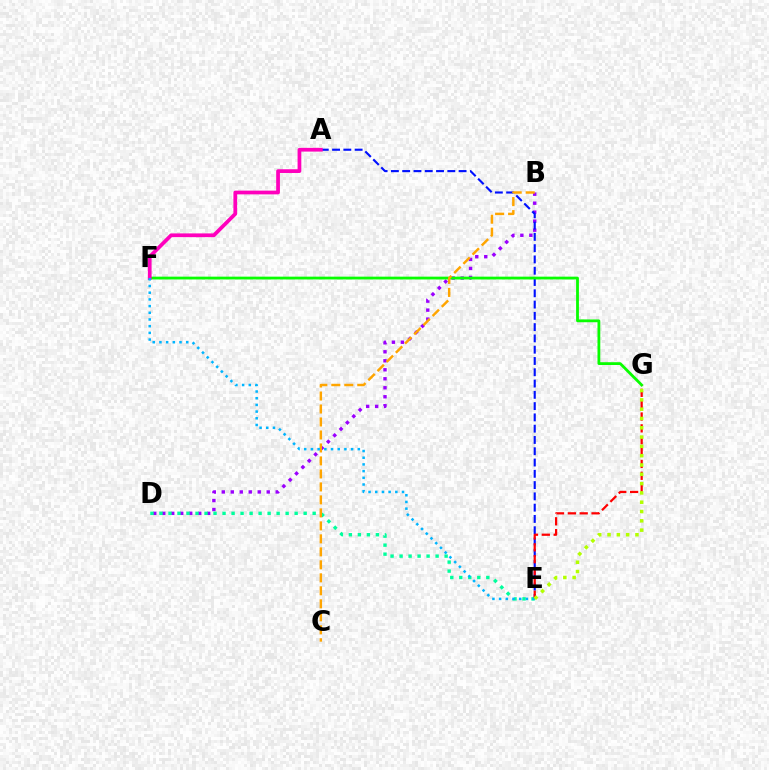{('B', 'D'): [{'color': '#9b00ff', 'line_style': 'dotted', 'thickness': 2.44}], ('D', 'E'): [{'color': '#00ff9d', 'line_style': 'dotted', 'thickness': 2.45}], ('A', 'E'): [{'color': '#0010ff', 'line_style': 'dashed', 'thickness': 1.53}], ('F', 'G'): [{'color': '#08ff00', 'line_style': 'solid', 'thickness': 2.01}], ('B', 'C'): [{'color': '#ffa500', 'line_style': 'dashed', 'thickness': 1.76}], ('E', 'G'): [{'color': '#ff0000', 'line_style': 'dashed', 'thickness': 1.61}, {'color': '#b3ff00', 'line_style': 'dotted', 'thickness': 2.53}], ('A', 'F'): [{'color': '#ff00bd', 'line_style': 'solid', 'thickness': 2.69}], ('E', 'F'): [{'color': '#00b5ff', 'line_style': 'dotted', 'thickness': 1.82}]}